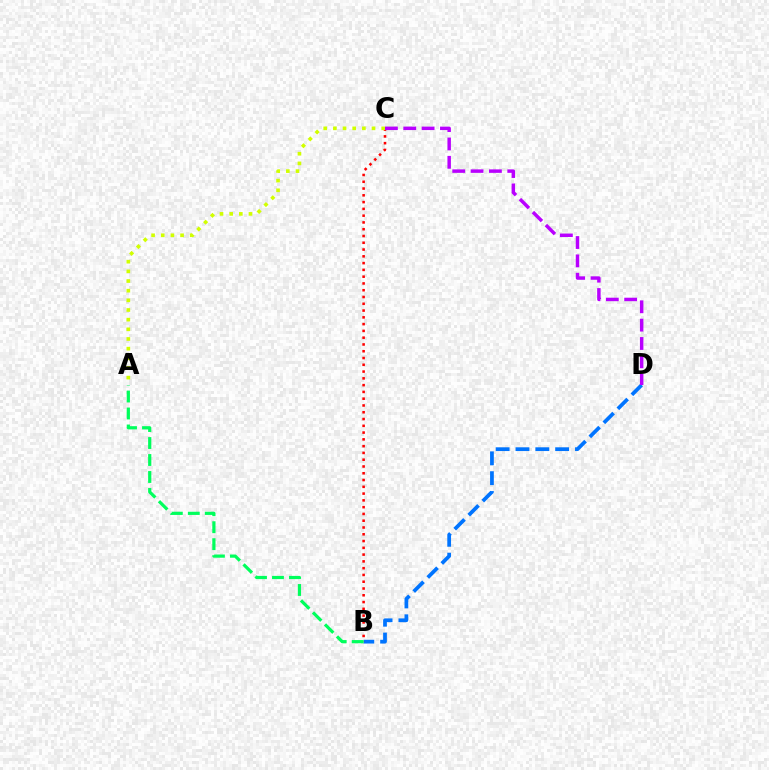{('B', 'D'): [{'color': '#0074ff', 'line_style': 'dashed', 'thickness': 2.69}], ('B', 'C'): [{'color': '#ff0000', 'line_style': 'dotted', 'thickness': 1.84}], ('A', 'B'): [{'color': '#00ff5c', 'line_style': 'dashed', 'thickness': 2.31}], ('C', 'D'): [{'color': '#b900ff', 'line_style': 'dashed', 'thickness': 2.49}], ('A', 'C'): [{'color': '#d1ff00', 'line_style': 'dotted', 'thickness': 2.62}]}